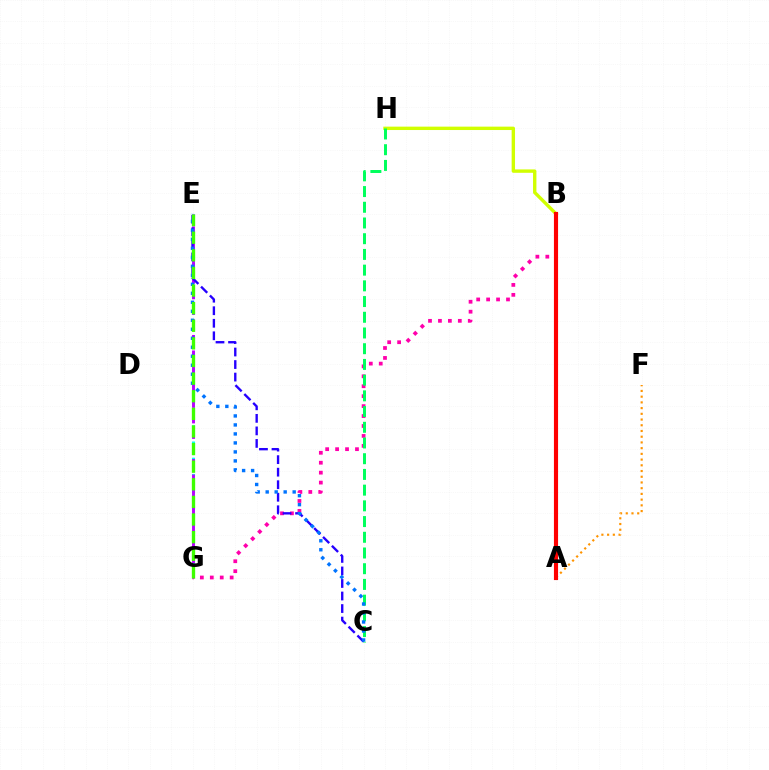{('A', 'F'): [{'color': '#ff9400', 'line_style': 'dotted', 'thickness': 1.55}], ('B', 'H'): [{'color': '#d1ff00', 'line_style': 'solid', 'thickness': 2.44}], ('B', 'G'): [{'color': '#ff00ac', 'line_style': 'dotted', 'thickness': 2.7}], ('E', 'G'): [{'color': '#00fff6', 'line_style': 'dotted', 'thickness': 2.2}, {'color': '#b900ff', 'line_style': 'dashed', 'thickness': 2.11}, {'color': '#3dff00', 'line_style': 'dashed', 'thickness': 2.39}], ('C', 'H'): [{'color': '#00ff5c', 'line_style': 'dashed', 'thickness': 2.13}], ('C', 'E'): [{'color': '#2500ff', 'line_style': 'dashed', 'thickness': 1.7}, {'color': '#0074ff', 'line_style': 'dotted', 'thickness': 2.44}], ('A', 'B'): [{'color': '#ff0000', 'line_style': 'solid', 'thickness': 2.98}]}